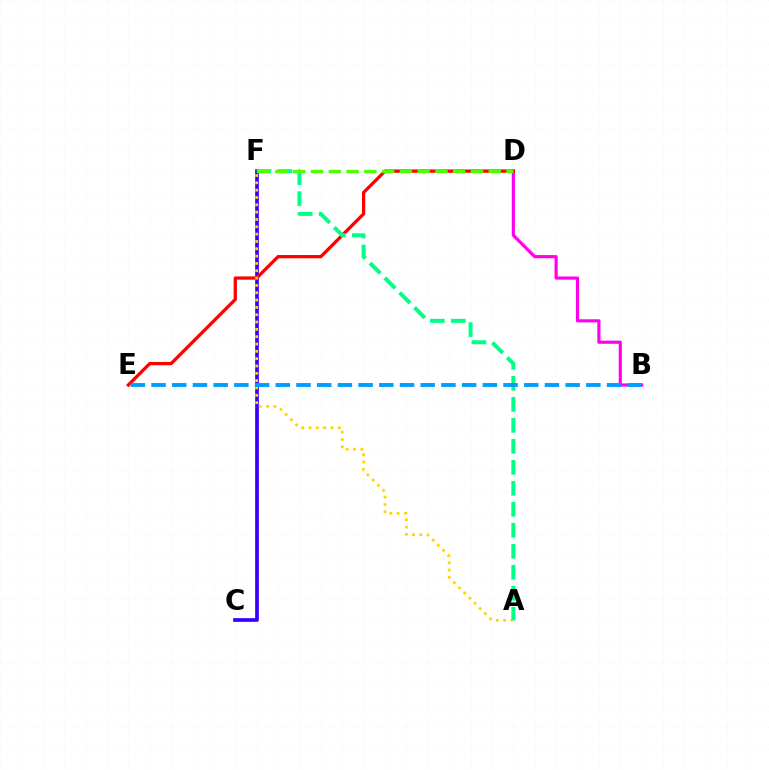{('B', 'D'): [{'color': '#ff00ed', 'line_style': 'solid', 'thickness': 2.27}], ('C', 'F'): [{'color': '#3700ff', 'line_style': 'solid', 'thickness': 2.66}], ('D', 'E'): [{'color': '#ff0000', 'line_style': 'solid', 'thickness': 2.35}], ('A', 'F'): [{'color': '#ffd500', 'line_style': 'dotted', 'thickness': 1.99}, {'color': '#00ff86', 'line_style': 'dashed', 'thickness': 2.85}], ('B', 'E'): [{'color': '#009eff', 'line_style': 'dashed', 'thickness': 2.81}], ('D', 'F'): [{'color': '#4fff00', 'line_style': 'dashed', 'thickness': 2.41}]}